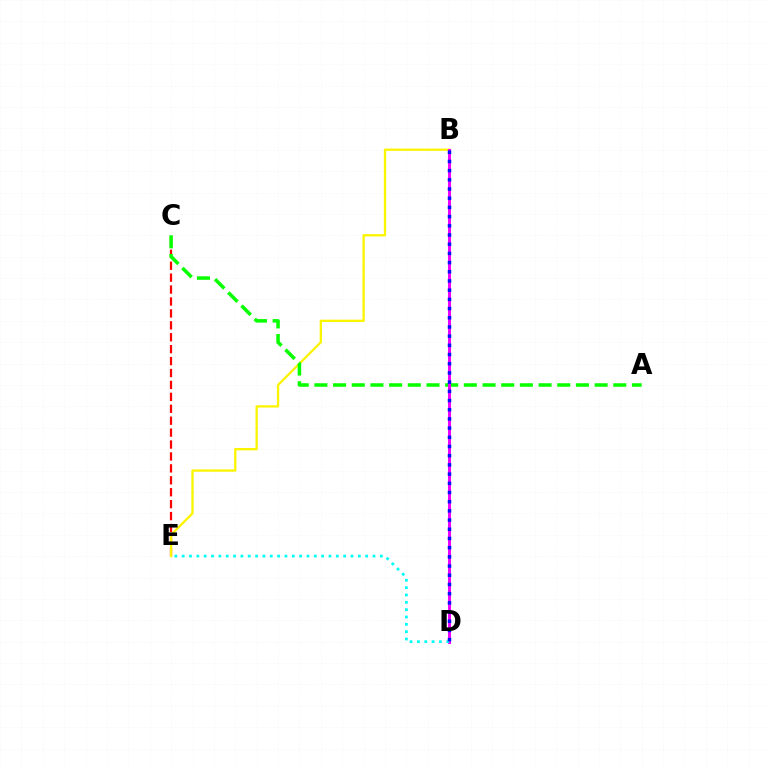{('C', 'E'): [{'color': '#ff0000', 'line_style': 'dashed', 'thickness': 1.62}], ('B', 'E'): [{'color': '#fcf500', 'line_style': 'solid', 'thickness': 1.67}], ('A', 'C'): [{'color': '#08ff00', 'line_style': 'dashed', 'thickness': 2.54}], ('B', 'D'): [{'color': '#ee00ff', 'line_style': 'solid', 'thickness': 2.19}, {'color': '#0010ff', 'line_style': 'dotted', 'thickness': 2.5}], ('D', 'E'): [{'color': '#00fff6', 'line_style': 'dotted', 'thickness': 1.99}]}